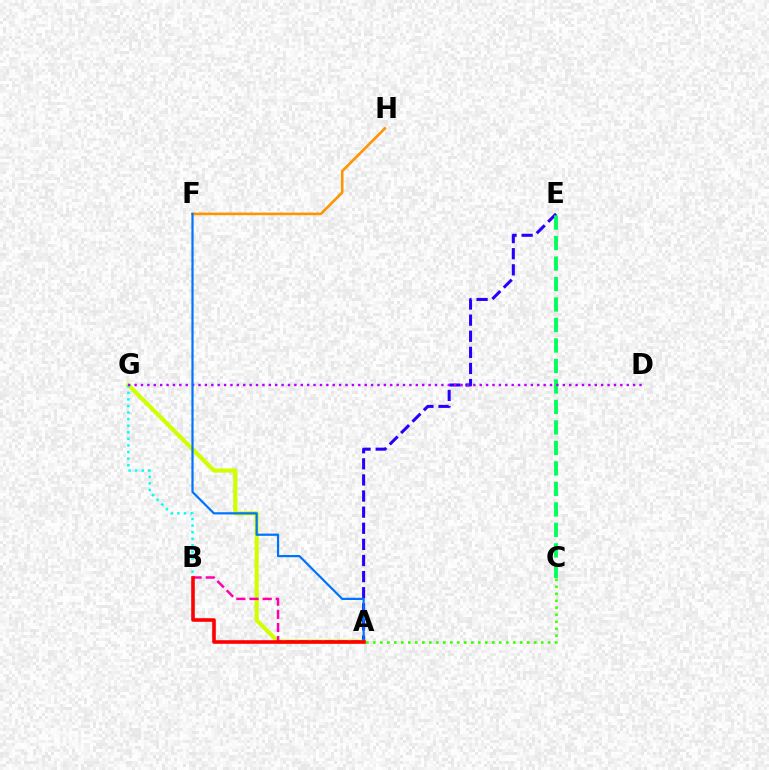{('A', 'E'): [{'color': '#2500ff', 'line_style': 'dashed', 'thickness': 2.19}], ('C', 'E'): [{'color': '#00ff5c', 'line_style': 'dashed', 'thickness': 2.78}], ('A', 'G'): [{'color': '#d1ff00', 'line_style': 'solid', 'thickness': 2.97}], ('F', 'H'): [{'color': '#ff9400', 'line_style': 'solid', 'thickness': 1.87}], ('B', 'G'): [{'color': '#00fff6', 'line_style': 'dotted', 'thickness': 1.79}], ('A', 'B'): [{'color': '#ff00ac', 'line_style': 'dashed', 'thickness': 1.79}, {'color': '#ff0000', 'line_style': 'solid', 'thickness': 2.59}], ('D', 'G'): [{'color': '#b900ff', 'line_style': 'dotted', 'thickness': 1.74}], ('A', 'F'): [{'color': '#0074ff', 'line_style': 'solid', 'thickness': 1.6}], ('A', 'C'): [{'color': '#3dff00', 'line_style': 'dotted', 'thickness': 1.9}]}